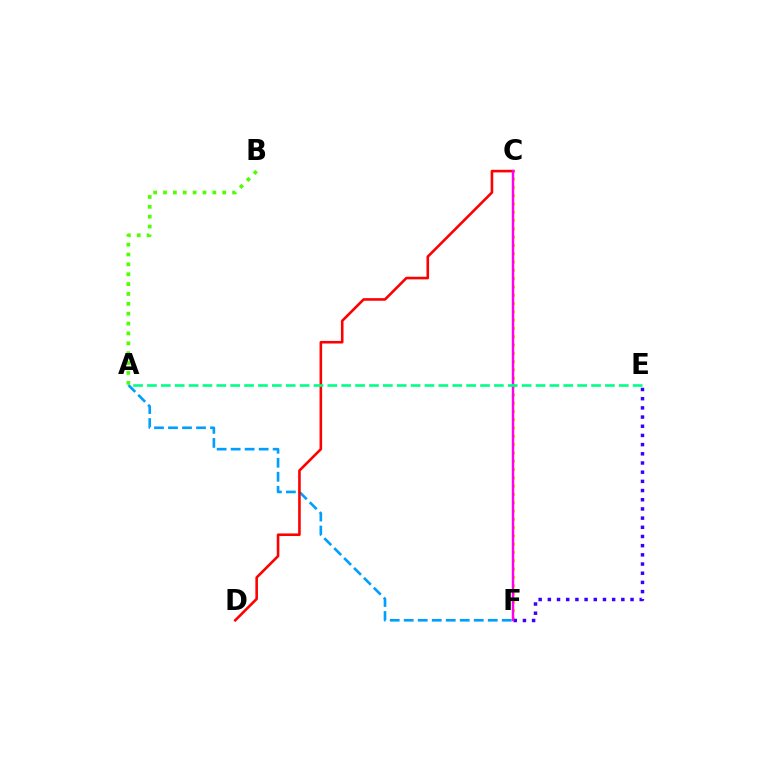{('A', 'F'): [{'color': '#009eff', 'line_style': 'dashed', 'thickness': 1.9}], ('C', 'F'): [{'color': '#ffd500', 'line_style': 'dotted', 'thickness': 2.25}, {'color': '#ff00ed', 'line_style': 'solid', 'thickness': 1.76}], ('E', 'F'): [{'color': '#3700ff', 'line_style': 'dotted', 'thickness': 2.5}], ('A', 'B'): [{'color': '#4fff00', 'line_style': 'dotted', 'thickness': 2.68}], ('C', 'D'): [{'color': '#ff0000', 'line_style': 'solid', 'thickness': 1.87}], ('A', 'E'): [{'color': '#00ff86', 'line_style': 'dashed', 'thickness': 1.89}]}